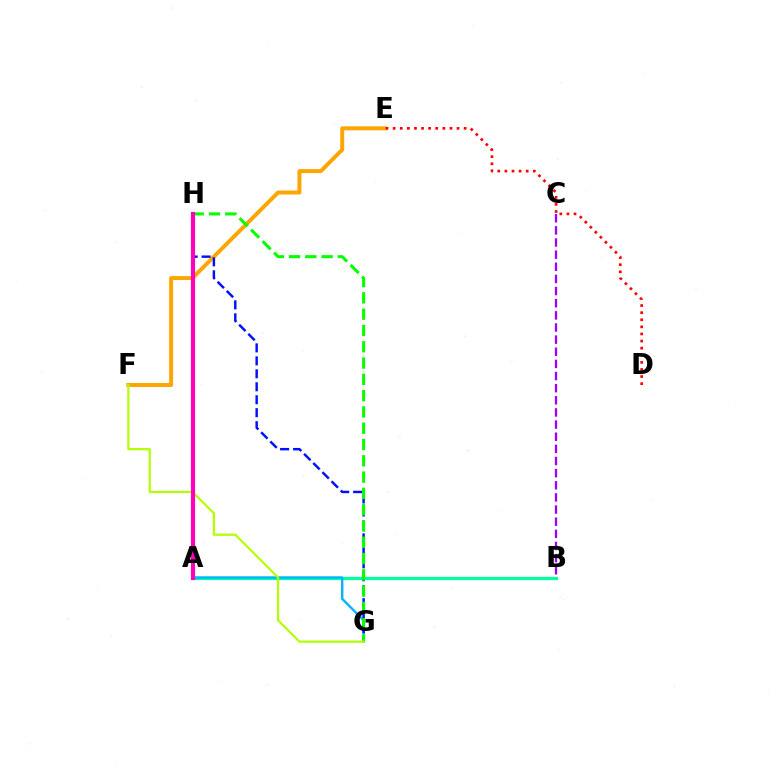{('A', 'B'): [{'color': '#00ff9d', 'line_style': 'solid', 'thickness': 2.31}], ('A', 'G'): [{'color': '#00b5ff', 'line_style': 'solid', 'thickness': 1.72}], ('E', 'F'): [{'color': '#ffa500', 'line_style': 'solid', 'thickness': 2.85}], ('G', 'H'): [{'color': '#0010ff', 'line_style': 'dashed', 'thickness': 1.76}, {'color': '#08ff00', 'line_style': 'dashed', 'thickness': 2.21}], ('B', 'C'): [{'color': '#9b00ff', 'line_style': 'dashed', 'thickness': 1.65}], ('D', 'E'): [{'color': '#ff0000', 'line_style': 'dotted', 'thickness': 1.93}], ('F', 'G'): [{'color': '#b3ff00', 'line_style': 'solid', 'thickness': 1.59}], ('A', 'H'): [{'color': '#ff00bd', 'line_style': 'solid', 'thickness': 2.99}]}